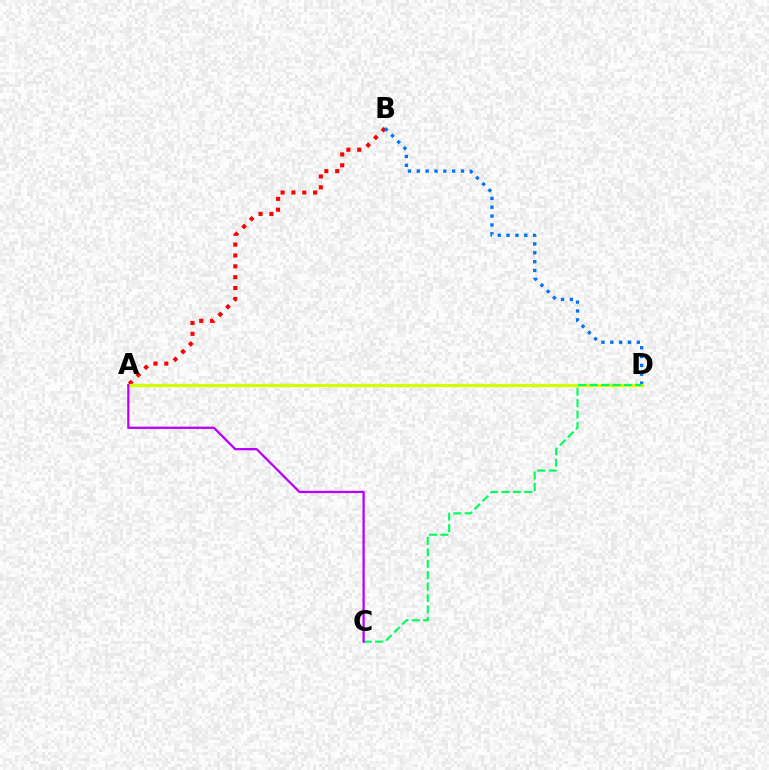{('A', 'B'): [{'color': '#ff0000', 'line_style': 'dotted', 'thickness': 2.95}], ('B', 'D'): [{'color': '#0074ff', 'line_style': 'dotted', 'thickness': 2.4}], ('A', 'D'): [{'color': '#d1ff00', 'line_style': 'solid', 'thickness': 2.31}], ('C', 'D'): [{'color': '#00ff5c', 'line_style': 'dashed', 'thickness': 1.55}], ('A', 'C'): [{'color': '#b900ff', 'line_style': 'solid', 'thickness': 1.64}]}